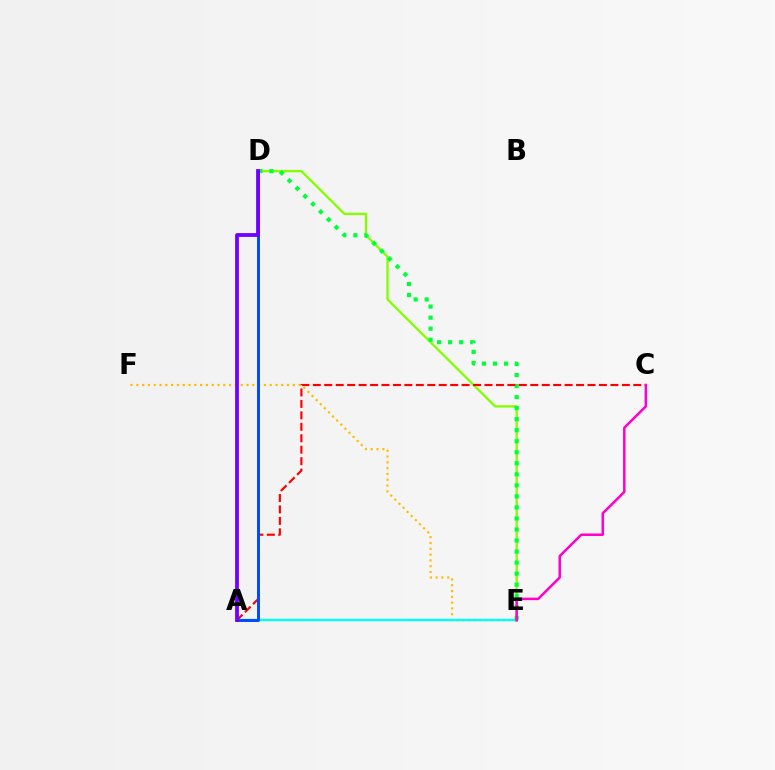{('E', 'F'): [{'color': '#ffbd00', 'line_style': 'dotted', 'thickness': 1.57}], ('A', 'E'): [{'color': '#00fff6', 'line_style': 'solid', 'thickness': 1.73}], ('D', 'E'): [{'color': '#84ff00', 'line_style': 'solid', 'thickness': 1.67}, {'color': '#00ff39', 'line_style': 'dotted', 'thickness': 3.0}], ('A', 'C'): [{'color': '#ff0000', 'line_style': 'dashed', 'thickness': 1.55}], ('A', 'D'): [{'color': '#004bff', 'line_style': 'solid', 'thickness': 2.12}, {'color': '#7200ff', 'line_style': 'solid', 'thickness': 2.72}], ('C', 'E'): [{'color': '#ff00cf', 'line_style': 'solid', 'thickness': 1.8}]}